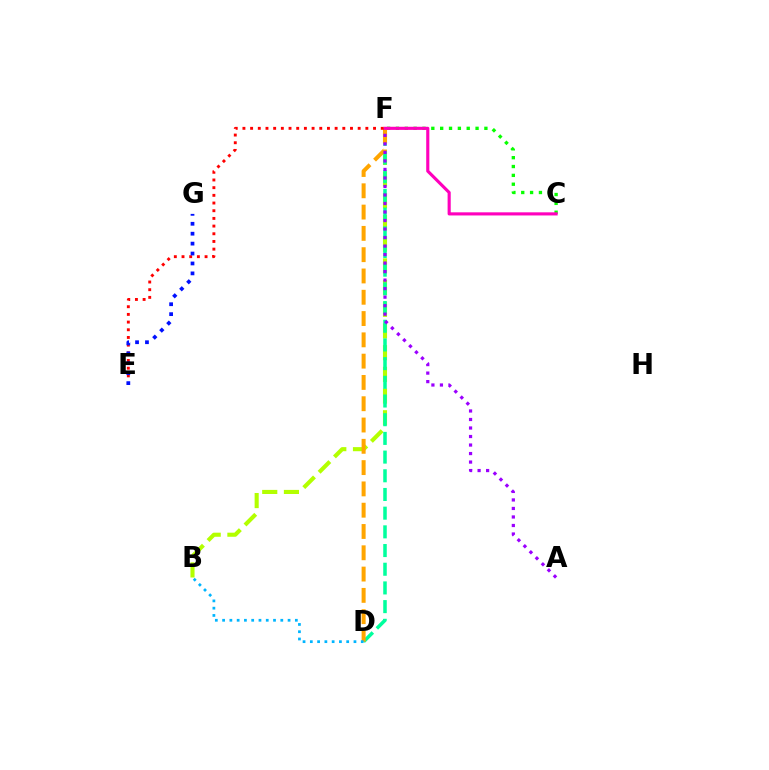{('B', 'F'): [{'color': '#b3ff00', 'line_style': 'dashed', 'thickness': 2.95}], ('C', 'F'): [{'color': '#08ff00', 'line_style': 'dotted', 'thickness': 2.4}, {'color': '#ff00bd', 'line_style': 'solid', 'thickness': 2.25}], ('D', 'F'): [{'color': '#00ff9d', 'line_style': 'dashed', 'thickness': 2.54}, {'color': '#ffa500', 'line_style': 'dashed', 'thickness': 2.89}], ('B', 'D'): [{'color': '#00b5ff', 'line_style': 'dotted', 'thickness': 1.98}], ('E', 'F'): [{'color': '#ff0000', 'line_style': 'dotted', 'thickness': 2.09}], ('E', 'G'): [{'color': '#0010ff', 'line_style': 'dotted', 'thickness': 2.7}], ('A', 'F'): [{'color': '#9b00ff', 'line_style': 'dotted', 'thickness': 2.31}]}